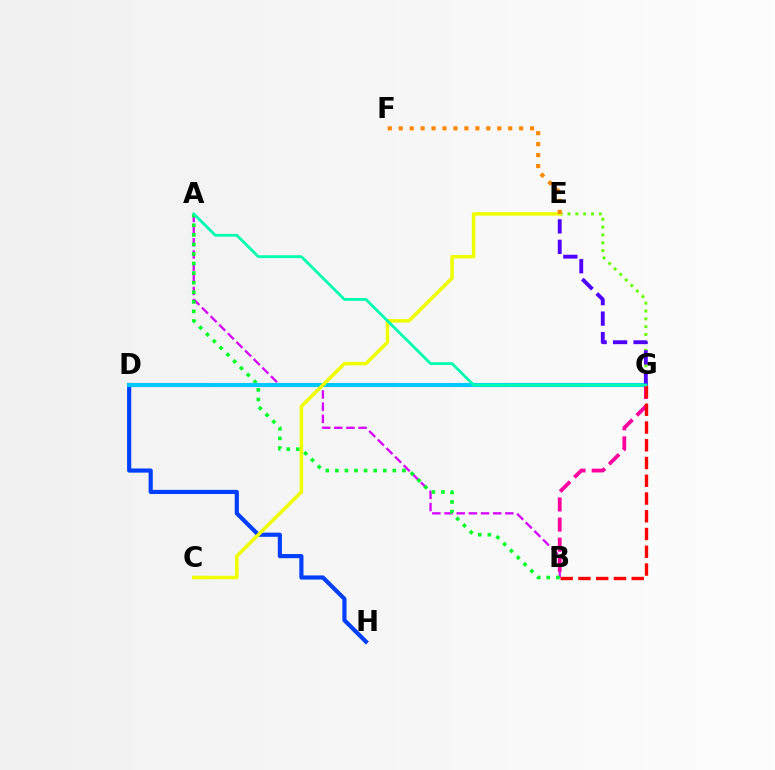{('A', 'B'): [{'color': '#d600ff', 'line_style': 'dashed', 'thickness': 1.65}, {'color': '#00ff27', 'line_style': 'dotted', 'thickness': 2.6}], ('D', 'H'): [{'color': '#003fff', 'line_style': 'solid', 'thickness': 2.99}], ('D', 'G'): [{'color': '#00c7ff', 'line_style': 'solid', 'thickness': 2.98}], ('E', 'G'): [{'color': '#66ff00', 'line_style': 'dotted', 'thickness': 2.13}, {'color': '#4f00ff', 'line_style': 'dashed', 'thickness': 2.78}], ('B', 'G'): [{'color': '#ff00a0', 'line_style': 'dashed', 'thickness': 2.73}, {'color': '#ff0000', 'line_style': 'dashed', 'thickness': 2.41}], ('C', 'E'): [{'color': '#eeff00', 'line_style': 'solid', 'thickness': 2.52}], ('E', 'F'): [{'color': '#ff8800', 'line_style': 'dotted', 'thickness': 2.97}], ('A', 'G'): [{'color': '#00ffaf', 'line_style': 'solid', 'thickness': 2.02}]}